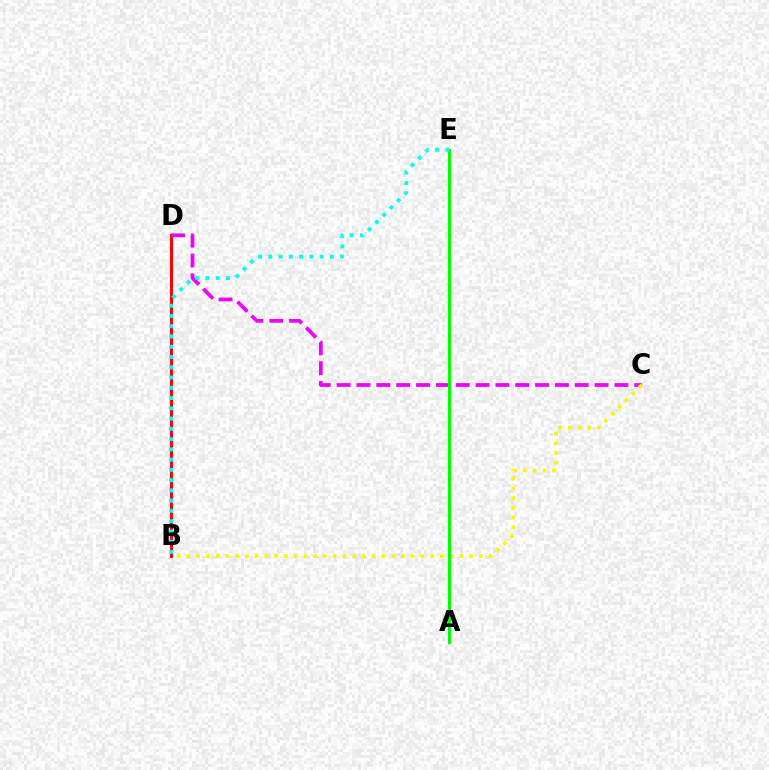{('A', 'E'): [{'color': '#0010ff', 'line_style': 'dashed', 'thickness': 2.16}, {'color': '#08ff00', 'line_style': 'solid', 'thickness': 2.22}], ('B', 'D'): [{'color': '#ff0000', 'line_style': 'solid', 'thickness': 2.17}], ('C', 'D'): [{'color': '#ee00ff', 'line_style': 'dashed', 'thickness': 2.7}], ('B', 'C'): [{'color': '#fcf500', 'line_style': 'dotted', 'thickness': 2.65}], ('B', 'E'): [{'color': '#00fff6', 'line_style': 'dotted', 'thickness': 2.79}]}